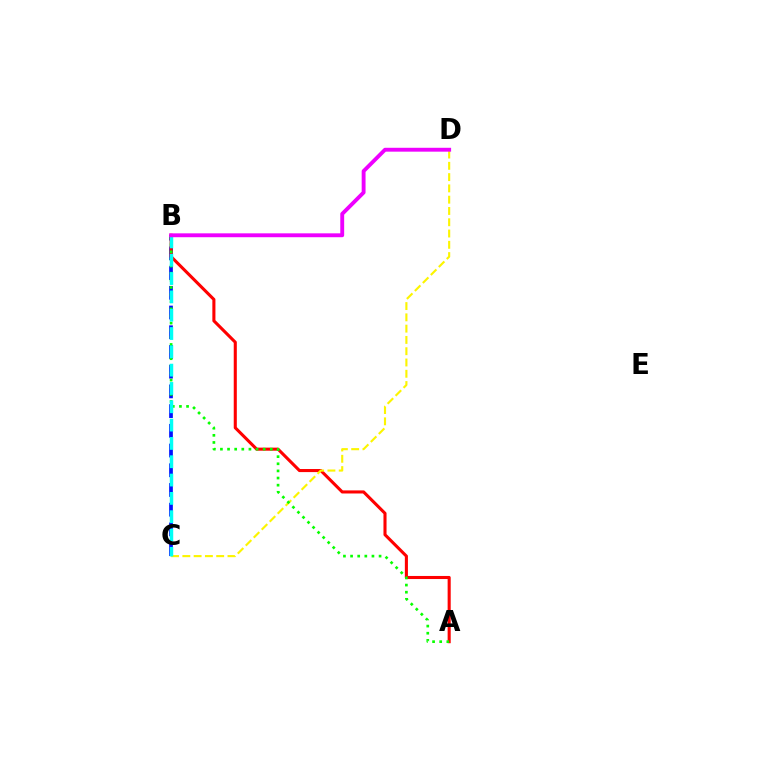{('B', 'C'): [{'color': '#0010ff', 'line_style': 'dashed', 'thickness': 2.68}, {'color': '#00fff6', 'line_style': 'dashed', 'thickness': 2.49}], ('A', 'B'): [{'color': '#ff0000', 'line_style': 'solid', 'thickness': 2.22}, {'color': '#08ff00', 'line_style': 'dotted', 'thickness': 1.94}], ('C', 'D'): [{'color': '#fcf500', 'line_style': 'dashed', 'thickness': 1.53}], ('B', 'D'): [{'color': '#ee00ff', 'line_style': 'solid', 'thickness': 2.79}]}